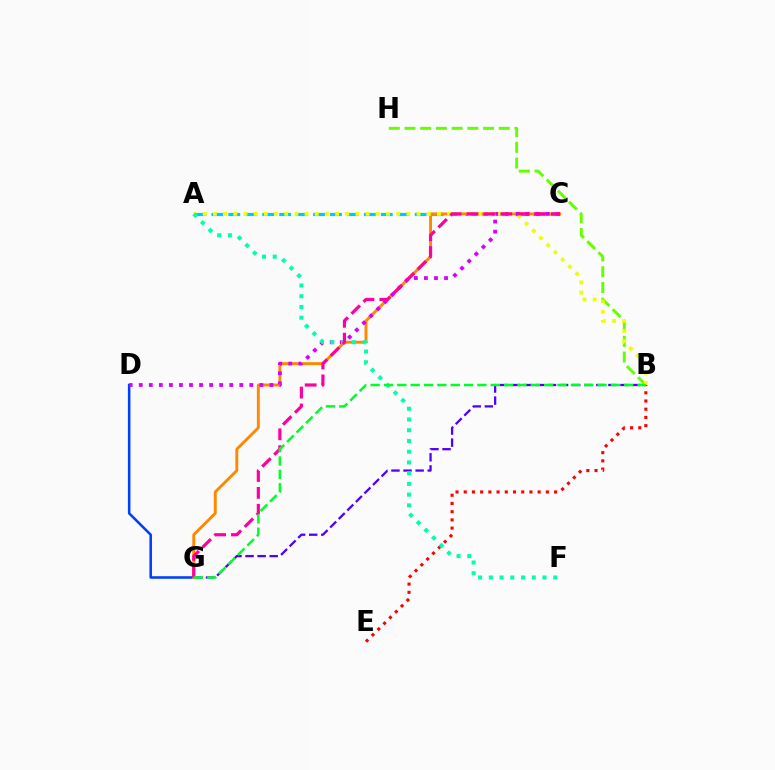{('B', 'G'): [{'color': '#4f00ff', 'line_style': 'dashed', 'thickness': 1.64}, {'color': '#00ff27', 'line_style': 'dashed', 'thickness': 1.81}], ('B', 'H'): [{'color': '#66ff00', 'line_style': 'dashed', 'thickness': 2.13}], ('A', 'C'): [{'color': '#00c7ff', 'line_style': 'dashed', 'thickness': 2.3}], ('D', 'G'): [{'color': '#003fff', 'line_style': 'solid', 'thickness': 1.84}], ('C', 'G'): [{'color': '#ff8800', 'line_style': 'solid', 'thickness': 2.09}, {'color': '#ff00a0', 'line_style': 'dashed', 'thickness': 2.29}], ('C', 'D'): [{'color': '#d600ff', 'line_style': 'dotted', 'thickness': 2.73}], ('A', 'B'): [{'color': '#eeff00', 'line_style': 'dotted', 'thickness': 2.77}], ('B', 'E'): [{'color': '#ff0000', 'line_style': 'dotted', 'thickness': 2.23}], ('A', 'F'): [{'color': '#00ffaf', 'line_style': 'dotted', 'thickness': 2.92}]}